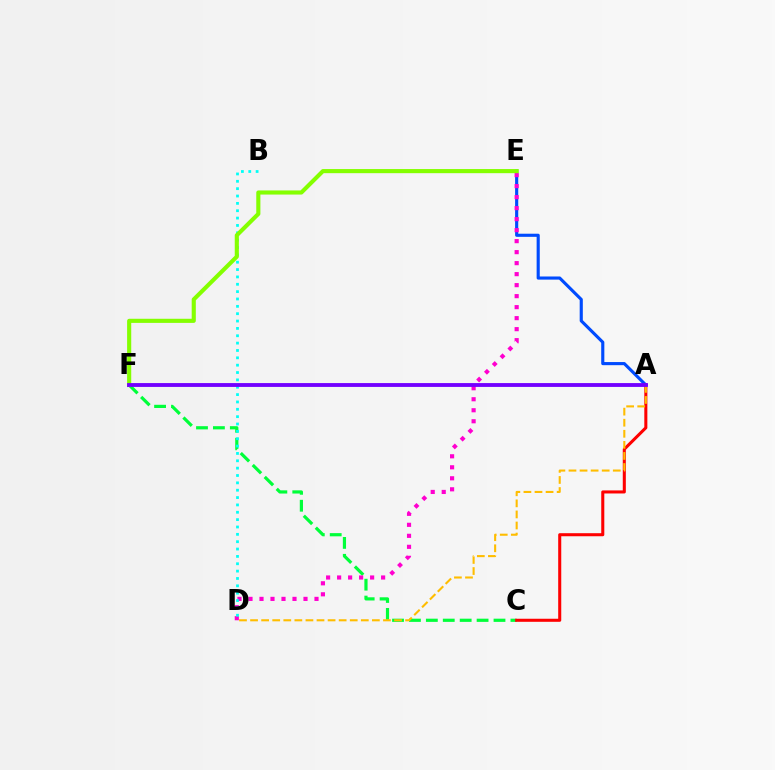{('A', 'E'): [{'color': '#004bff', 'line_style': 'solid', 'thickness': 2.25}], ('C', 'F'): [{'color': '#00ff39', 'line_style': 'dashed', 'thickness': 2.3}], ('A', 'C'): [{'color': '#ff0000', 'line_style': 'solid', 'thickness': 2.2}], ('D', 'E'): [{'color': '#ff00cf', 'line_style': 'dotted', 'thickness': 2.99}], ('B', 'D'): [{'color': '#00fff6', 'line_style': 'dotted', 'thickness': 2.0}], ('A', 'D'): [{'color': '#ffbd00', 'line_style': 'dashed', 'thickness': 1.5}], ('E', 'F'): [{'color': '#84ff00', 'line_style': 'solid', 'thickness': 2.96}], ('A', 'F'): [{'color': '#7200ff', 'line_style': 'solid', 'thickness': 2.77}]}